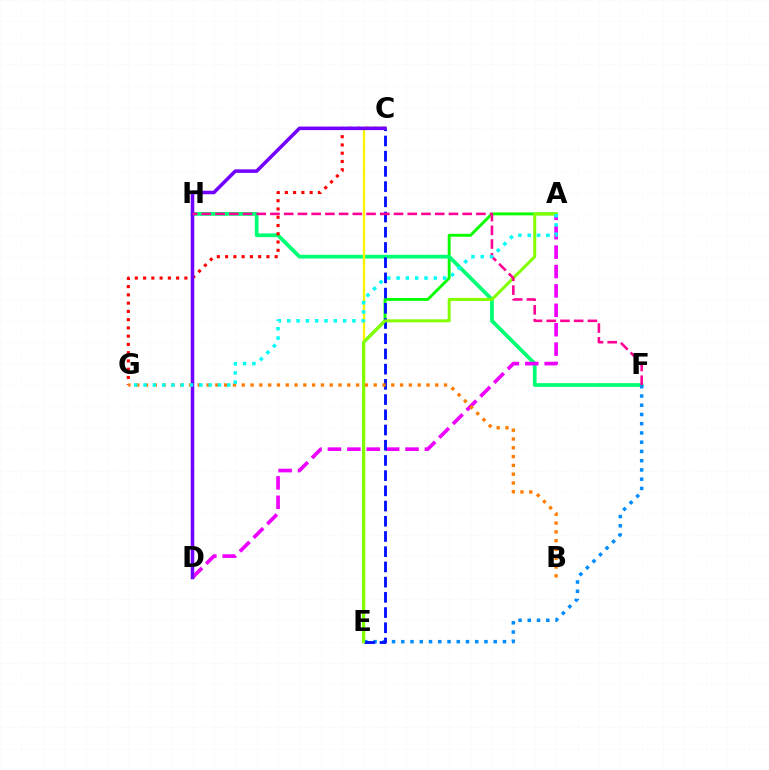{('A', 'E'): [{'color': '#08ff00', 'line_style': 'solid', 'thickness': 2.09}, {'color': '#84ff00', 'line_style': 'solid', 'thickness': 2.16}], ('F', 'H'): [{'color': '#00ff74', 'line_style': 'solid', 'thickness': 2.69}, {'color': '#ff0094', 'line_style': 'dashed', 'thickness': 1.87}], ('C', 'G'): [{'color': '#ff0000', 'line_style': 'dotted', 'thickness': 2.24}], ('C', 'E'): [{'color': '#fcf500', 'line_style': 'solid', 'thickness': 1.65}, {'color': '#0010ff', 'line_style': 'dashed', 'thickness': 2.07}], ('A', 'D'): [{'color': '#ee00ff', 'line_style': 'dashed', 'thickness': 2.64}], ('E', 'F'): [{'color': '#008cff', 'line_style': 'dotted', 'thickness': 2.51}], ('C', 'D'): [{'color': '#7200ff', 'line_style': 'solid', 'thickness': 2.55}], ('B', 'G'): [{'color': '#ff7c00', 'line_style': 'dotted', 'thickness': 2.39}], ('A', 'G'): [{'color': '#00fff6', 'line_style': 'dotted', 'thickness': 2.53}]}